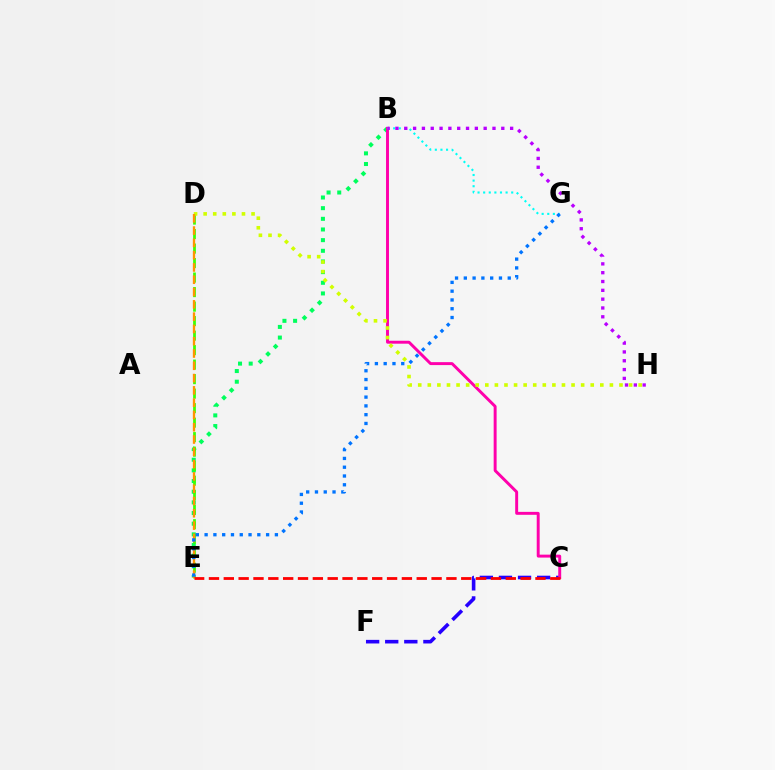{('B', 'E'): [{'color': '#00ff5c', 'line_style': 'dotted', 'thickness': 2.9}], ('C', 'F'): [{'color': '#2500ff', 'line_style': 'dashed', 'thickness': 2.59}], ('D', 'E'): [{'color': '#3dff00', 'line_style': 'dashed', 'thickness': 1.97}, {'color': '#ff9400', 'line_style': 'dashed', 'thickness': 1.67}], ('B', 'C'): [{'color': '#ff00ac', 'line_style': 'solid', 'thickness': 2.12}], ('D', 'H'): [{'color': '#d1ff00', 'line_style': 'dotted', 'thickness': 2.6}], ('B', 'G'): [{'color': '#00fff6', 'line_style': 'dotted', 'thickness': 1.52}], ('C', 'E'): [{'color': '#ff0000', 'line_style': 'dashed', 'thickness': 2.02}], ('B', 'H'): [{'color': '#b900ff', 'line_style': 'dotted', 'thickness': 2.4}], ('E', 'G'): [{'color': '#0074ff', 'line_style': 'dotted', 'thickness': 2.39}]}